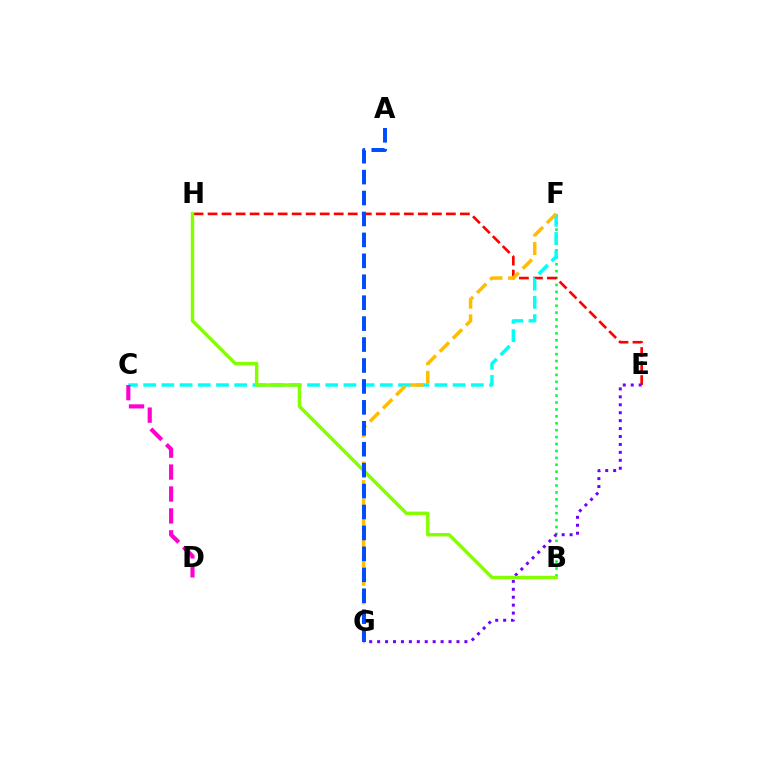{('B', 'F'): [{'color': '#00ff39', 'line_style': 'dotted', 'thickness': 1.88}], ('E', 'H'): [{'color': '#ff0000', 'line_style': 'dashed', 'thickness': 1.9}], ('C', 'F'): [{'color': '#00fff6', 'line_style': 'dashed', 'thickness': 2.47}], ('E', 'G'): [{'color': '#7200ff', 'line_style': 'dotted', 'thickness': 2.16}], ('C', 'D'): [{'color': '#ff00cf', 'line_style': 'dashed', 'thickness': 2.98}], ('B', 'H'): [{'color': '#84ff00', 'line_style': 'solid', 'thickness': 2.47}], ('F', 'G'): [{'color': '#ffbd00', 'line_style': 'dashed', 'thickness': 2.52}], ('A', 'G'): [{'color': '#004bff', 'line_style': 'dashed', 'thickness': 2.84}]}